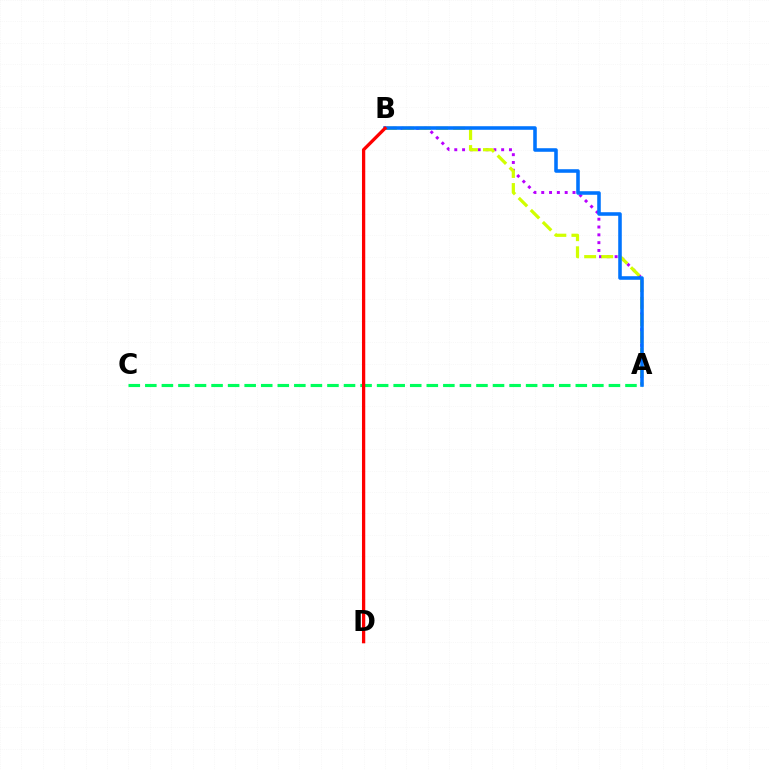{('A', 'B'): [{'color': '#b900ff', 'line_style': 'dotted', 'thickness': 2.12}, {'color': '#d1ff00', 'line_style': 'dashed', 'thickness': 2.32}, {'color': '#0074ff', 'line_style': 'solid', 'thickness': 2.57}], ('A', 'C'): [{'color': '#00ff5c', 'line_style': 'dashed', 'thickness': 2.25}], ('B', 'D'): [{'color': '#ff0000', 'line_style': 'solid', 'thickness': 2.36}]}